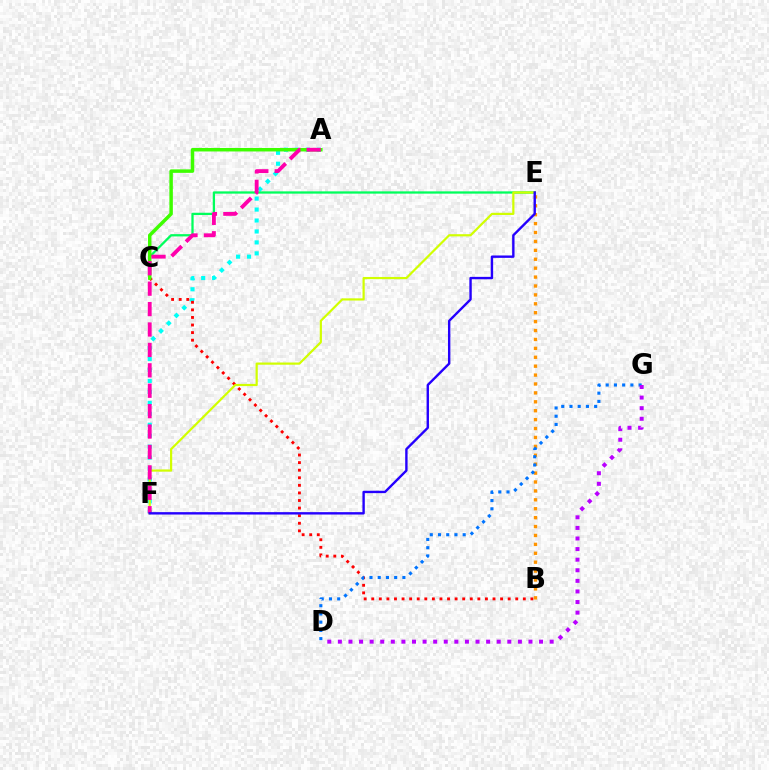{('A', 'F'): [{'color': '#00fff6', 'line_style': 'dotted', 'thickness': 2.97}, {'color': '#ff00ac', 'line_style': 'dashed', 'thickness': 2.77}], ('C', 'E'): [{'color': '#00ff5c', 'line_style': 'solid', 'thickness': 1.64}], ('B', 'C'): [{'color': '#ff0000', 'line_style': 'dotted', 'thickness': 2.06}], ('A', 'C'): [{'color': '#3dff00', 'line_style': 'solid', 'thickness': 2.5}], ('E', 'F'): [{'color': '#d1ff00', 'line_style': 'solid', 'thickness': 1.58}, {'color': '#2500ff', 'line_style': 'solid', 'thickness': 1.72}], ('B', 'E'): [{'color': '#ff9400', 'line_style': 'dotted', 'thickness': 2.42}], ('D', 'G'): [{'color': '#0074ff', 'line_style': 'dotted', 'thickness': 2.24}, {'color': '#b900ff', 'line_style': 'dotted', 'thickness': 2.88}]}